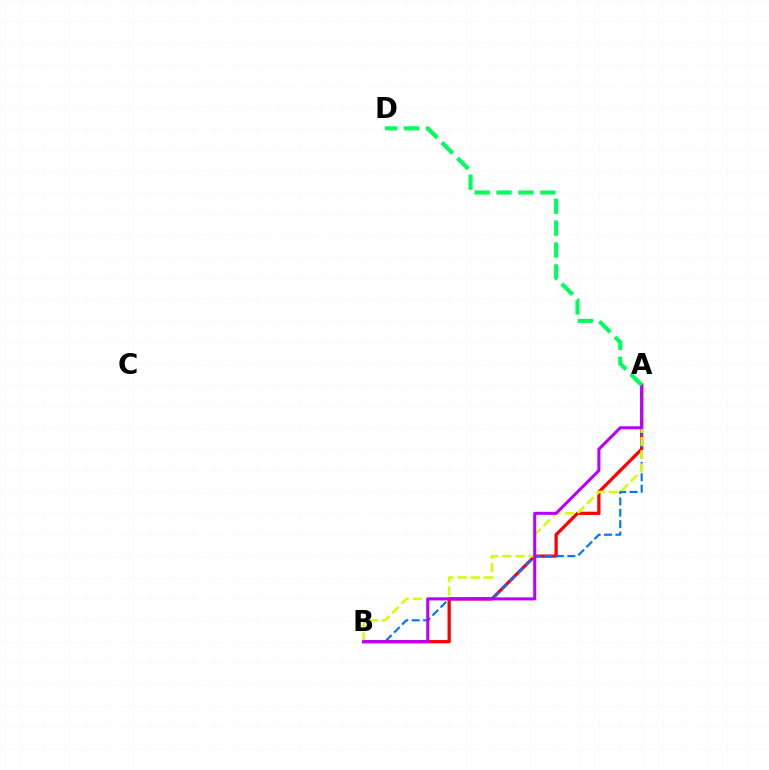{('A', 'B'): [{'color': '#ff0000', 'line_style': 'solid', 'thickness': 2.34}, {'color': '#0074ff', 'line_style': 'dashed', 'thickness': 1.55}, {'color': '#d1ff00', 'line_style': 'dashed', 'thickness': 1.8}, {'color': '#b900ff', 'line_style': 'solid', 'thickness': 2.19}], ('A', 'D'): [{'color': '#00ff5c', 'line_style': 'dashed', 'thickness': 2.98}]}